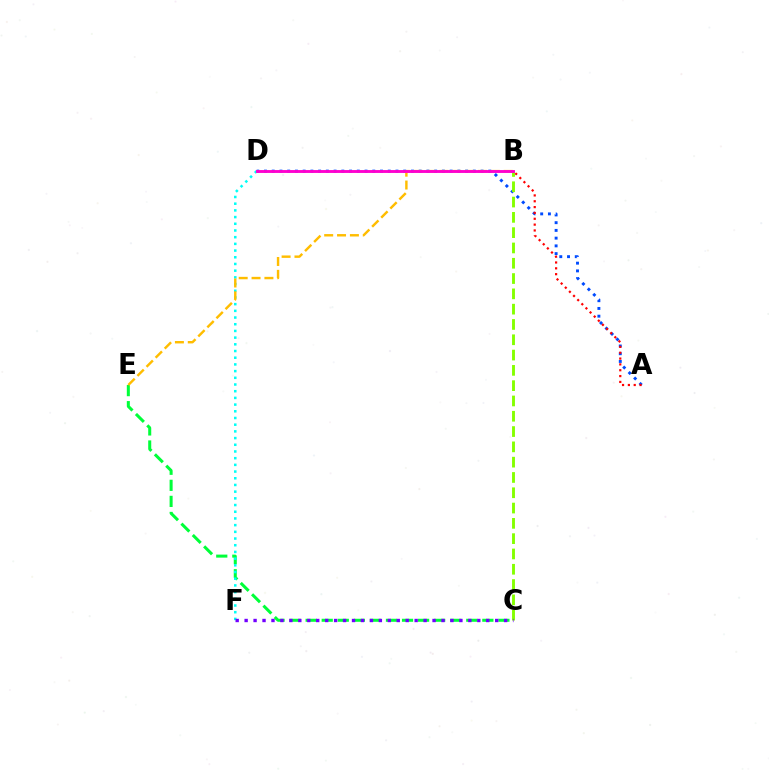{('C', 'E'): [{'color': '#00ff39', 'line_style': 'dashed', 'thickness': 2.18}], ('D', 'F'): [{'color': '#00fff6', 'line_style': 'dotted', 'thickness': 1.82}], ('A', 'D'): [{'color': '#004bff', 'line_style': 'dotted', 'thickness': 2.1}], ('B', 'E'): [{'color': '#ffbd00', 'line_style': 'dashed', 'thickness': 1.75}], ('A', 'B'): [{'color': '#ff0000', 'line_style': 'dotted', 'thickness': 1.59}], ('B', 'C'): [{'color': '#84ff00', 'line_style': 'dashed', 'thickness': 2.08}], ('B', 'D'): [{'color': '#ff00cf', 'line_style': 'solid', 'thickness': 2.07}], ('C', 'F'): [{'color': '#7200ff', 'line_style': 'dotted', 'thickness': 2.43}]}